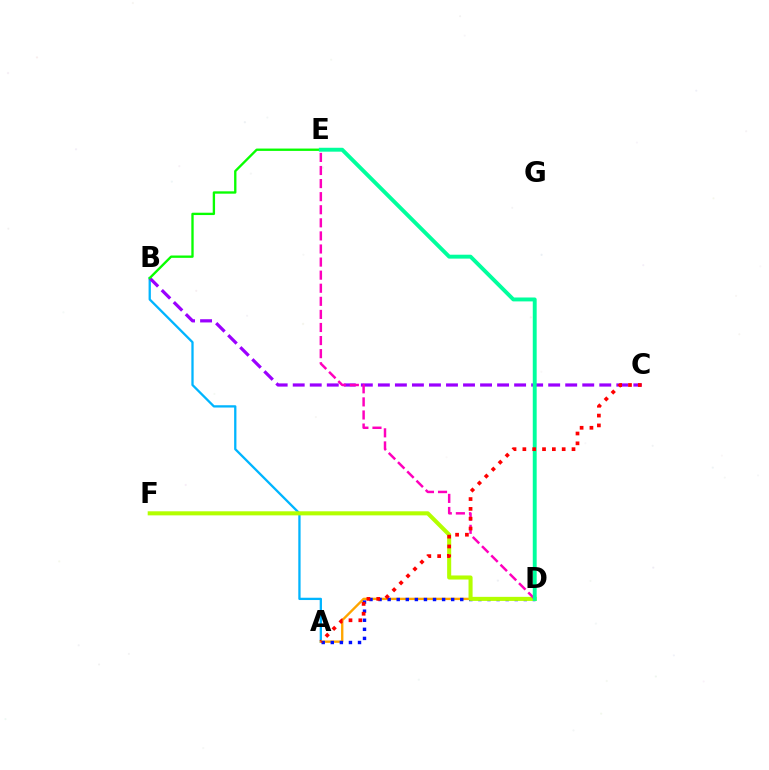{('A', 'B'): [{'color': '#00b5ff', 'line_style': 'solid', 'thickness': 1.65}], ('B', 'C'): [{'color': '#9b00ff', 'line_style': 'dashed', 'thickness': 2.31}], ('A', 'D'): [{'color': '#ffa500', 'line_style': 'solid', 'thickness': 1.7}, {'color': '#0010ff', 'line_style': 'dotted', 'thickness': 2.47}], ('B', 'E'): [{'color': '#08ff00', 'line_style': 'solid', 'thickness': 1.69}], ('D', 'F'): [{'color': '#b3ff00', 'line_style': 'solid', 'thickness': 2.93}], ('D', 'E'): [{'color': '#ff00bd', 'line_style': 'dashed', 'thickness': 1.78}, {'color': '#00ff9d', 'line_style': 'solid', 'thickness': 2.81}], ('A', 'C'): [{'color': '#ff0000', 'line_style': 'dotted', 'thickness': 2.67}]}